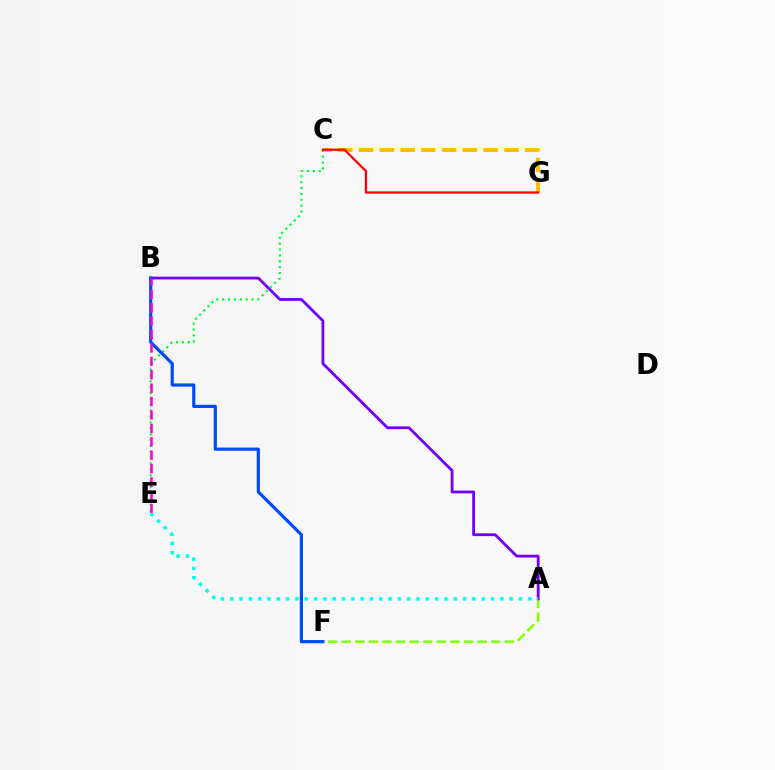{('C', 'G'): [{'color': '#ffbd00', 'line_style': 'dashed', 'thickness': 2.82}, {'color': '#ff0000', 'line_style': 'solid', 'thickness': 1.61}], ('A', 'F'): [{'color': '#84ff00', 'line_style': 'dashed', 'thickness': 1.85}], ('A', 'B'): [{'color': '#7200ff', 'line_style': 'solid', 'thickness': 2.02}], ('C', 'E'): [{'color': '#00ff39', 'line_style': 'dotted', 'thickness': 1.6}], ('B', 'F'): [{'color': '#004bff', 'line_style': 'solid', 'thickness': 2.3}], ('B', 'E'): [{'color': '#ff00cf', 'line_style': 'dashed', 'thickness': 1.82}], ('A', 'E'): [{'color': '#00fff6', 'line_style': 'dotted', 'thickness': 2.53}]}